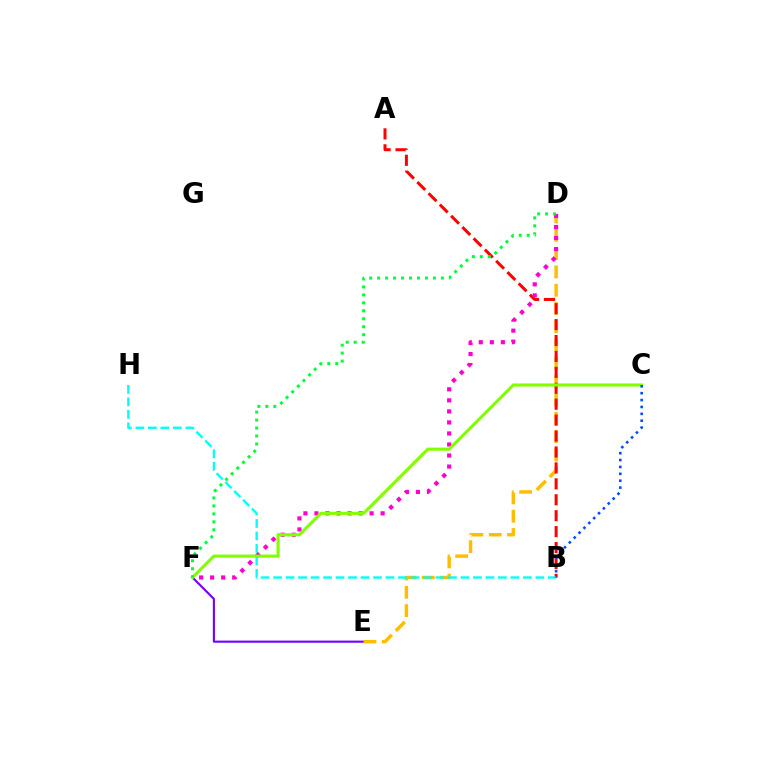{('E', 'F'): [{'color': '#7200ff', 'line_style': 'solid', 'thickness': 1.51}], ('D', 'E'): [{'color': '#ffbd00', 'line_style': 'dashed', 'thickness': 2.49}], ('A', 'B'): [{'color': '#ff0000', 'line_style': 'dashed', 'thickness': 2.16}], ('B', 'H'): [{'color': '#00fff6', 'line_style': 'dashed', 'thickness': 1.7}], ('D', 'F'): [{'color': '#ff00cf', 'line_style': 'dotted', 'thickness': 3.0}, {'color': '#00ff39', 'line_style': 'dotted', 'thickness': 2.16}], ('C', 'F'): [{'color': '#84ff00', 'line_style': 'solid', 'thickness': 2.25}], ('B', 'C'): [{'color': '#004bff', 'line_style': 'dotted', 'thickness': 1.87}]}